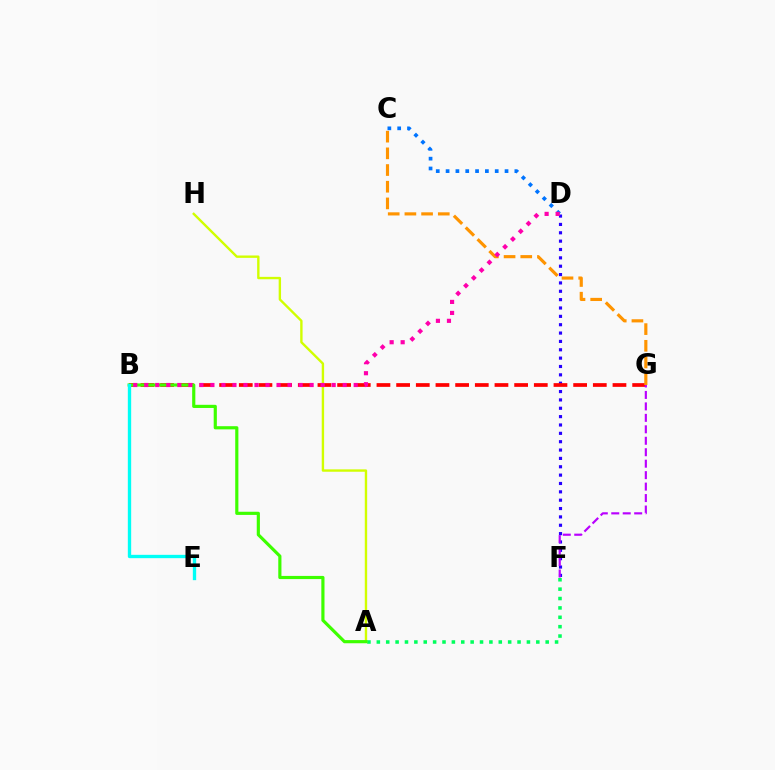{('D', 'F'): [{'color': '#2500ff', 'line_style': 'dotted', 'thickness': 2.27}], ('B', 'G'): [{'color': '#ff0000', 'line_style': 'dashed', 'thickness': 2.67}], ('C', 'D'): [{'color': '#0074ff', 'line_style': 'dotted', 'thickness': 2.67}], ('C', 'G'): [{'color': '#ff9400', 'line_style': 'dashed', 'thickness': 2.27}], ('A', 'H'): [{'color': '#d1ff00', 'line_style': 'solid', 'thickness': 1.71}], ('A', 'F'): [{'color': '#00ff5c', 'line_style': 'dotted', 'thickness': 2.55}], ('F', 'G'): [{'color': '#b900ff', 'line_style': 'dashed', 'thickness': 1.56}], ('A', 'B'): [{'color': '#3dff00', 'line_style': 'solid', 'thickness': 2.28}], ('B', 'D'): [{'color': '#ff00ac', 'line_style': 'dotted', 'thickness': 2.99}], ('B', 'E'): [{'color': '#00fff6', 'line_style': 'solid', 'thickness': 2.4}]}